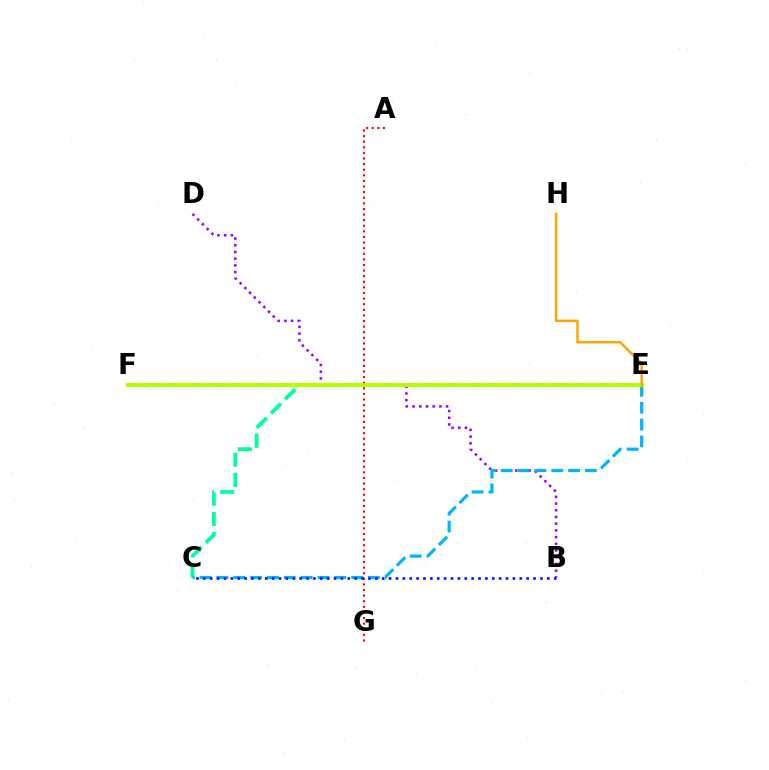{('E', 'F'): [{'color': '#08ff00', 'line_style': 'dotted', 'thickness': 2.21}, {'color': '#ff00bd', 'line_style': 'dashed', 'thickness': 2.91}, {'color': '#b3ff00', 'line_style': 'solid', 'thickness': 2.9}], ('A', 'G'): [{'color': '#ff0000', 'line_style': 'dotted', 'thickness': 1.52}], ('B', 'D'): [{'color': '#9b00ff', 'line_style': 'dotted', 'thickness': 1.82}], ('C', 'E'): [{'color': '#00ff9d', 'line_style': 'dashed', 'thickness': 2.74}, {'color': '#00b5ff', 'line_style': 'dashed', 'thickness': 2.29}], ('E', 'H'): [{'color': '#ffa500', 'line_style': 'solid', 'thickness': 1.79}], ('B', 'C'): [{'color': '#0010ff', 'line_style': 'dotted', 'thickness': 1.87}]}